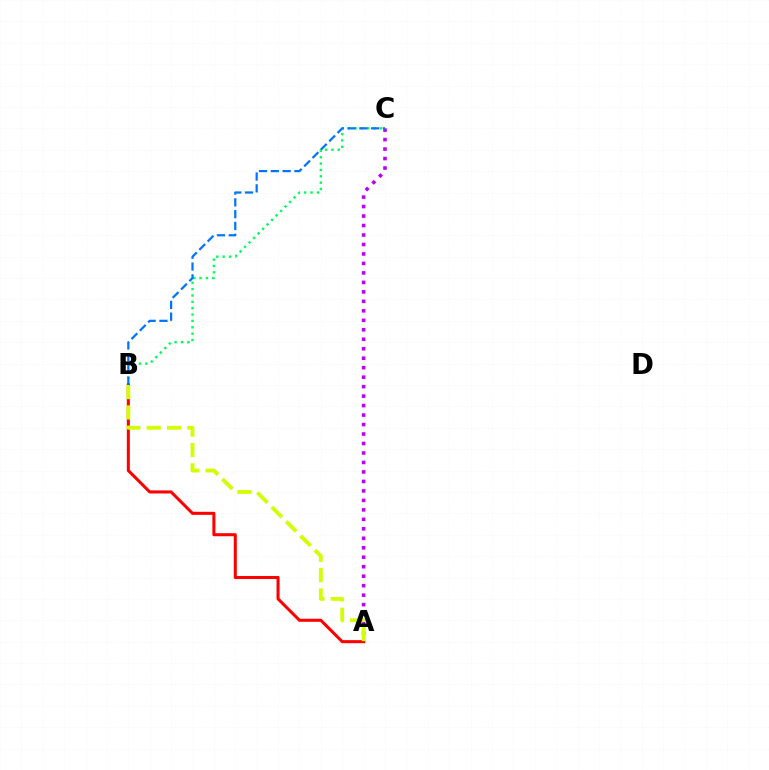{('A', 'C'): [{'color': '#b900ff', 'line_style': 'dotted', 'thickness': 2.58}], ('B', 'C'): [{'color': '#00ff5c', 'line_style': 'dotted', 'thickness': 1.73}, {'color': '#0074ff', 'line_style': 'dashed', 'thickness': 1.6}], ('A', 'B'): [{'color': '#ff0000', 'line_style': 'solid', 'thickness': 2.19}, {'color': '#d1ff00', 'line_style': 'dashed', 'thickness': 2.76}]}